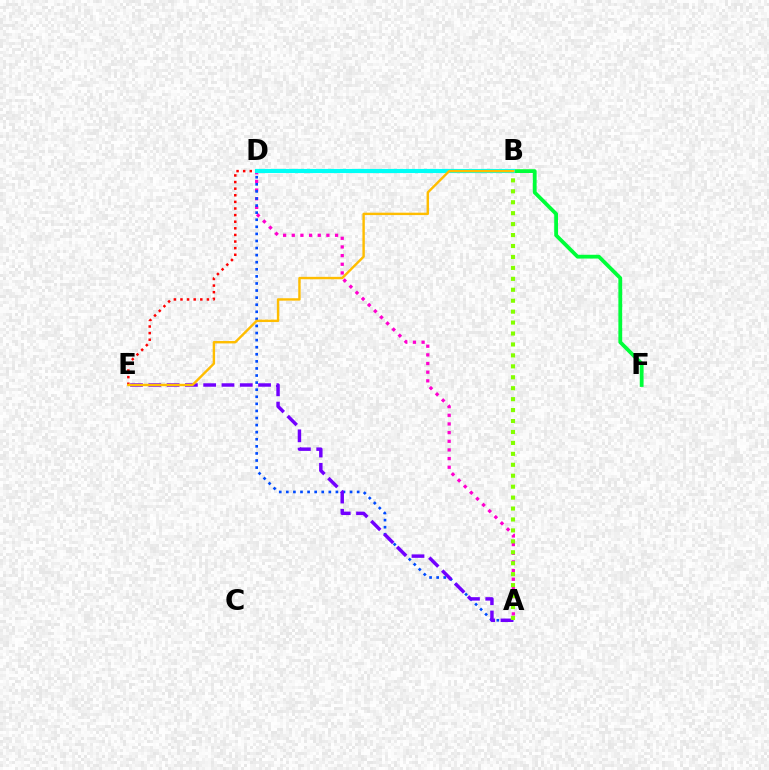{('B', 'E'): [{'color': '#ff0000', 'line_style': 'dotted', 'thickness': 1.8}, {'color': '#ffbd00', 'line_style': 'solid', 'thickness': 1.73}], ('B', 'F'): [{'color': '#00ff39', 'line_style': 'solid', 'thickness': 2.73}], ('A', 'D'): [{'color': '#ff00cf', 'line_style': 'dotted', 'thickness': 2.35}, {'color': '#004bff', 'line_style': 'dotted', 'thickness': 1.92}], ('A', 'E'): [{'color': '#7200ff', 'line_style': 'dashed', 'thickness': 2.49}], ('A', 'B'): [{'color': '#84ff00', 'line_style': 'dotted', 'thickness': 2.97}], ('B', 'D'): [{'color': '#00fff6', 'line_style': 'solid', 'thickness': 2.98}]}